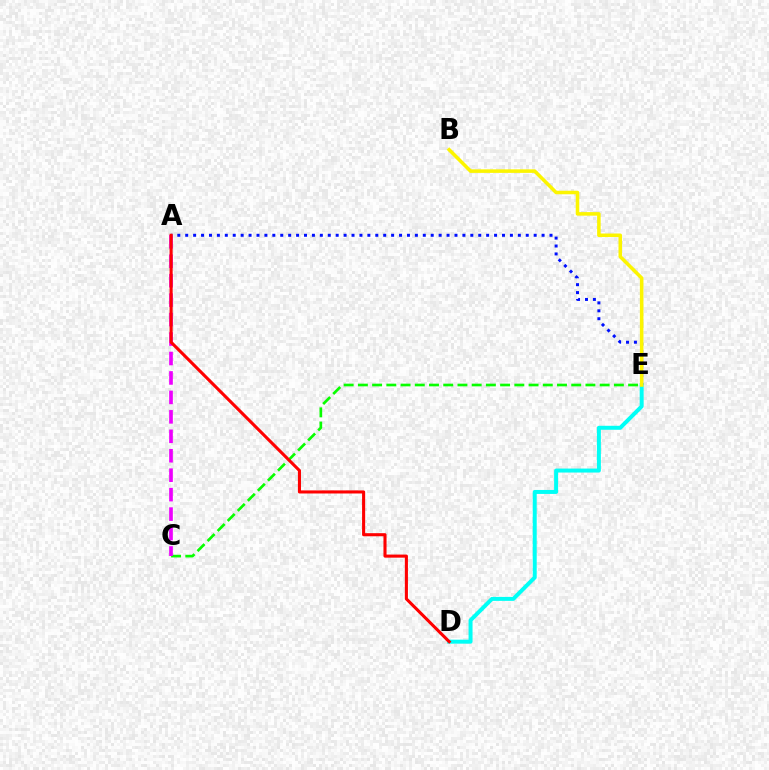{('C', 'E'): [{'color': '#08ff00', 'line_style': 'dashed', 'thickness': 1.93}], ('D', 'E'): [{'color': '#00fff6', 'line_style': 'solid', 'thickness': 2.86}], ('A', 'E'): [{'color': '#0010ff', 'line_style': 'dotted', 'thickness': 2.15}], ('B', 'E'): [{'color': '#fcf500', 'line_style': 'solid', 'thickness': 2.55}], ('A', 'C'): [{'color': '#ee00ff', 'line_style': 'dashed', 'thickness': 2.64}], ('A', 'D'): [{'color': '#ff0000', 'line_style': 'solid', 'thickness': 2.22}]}